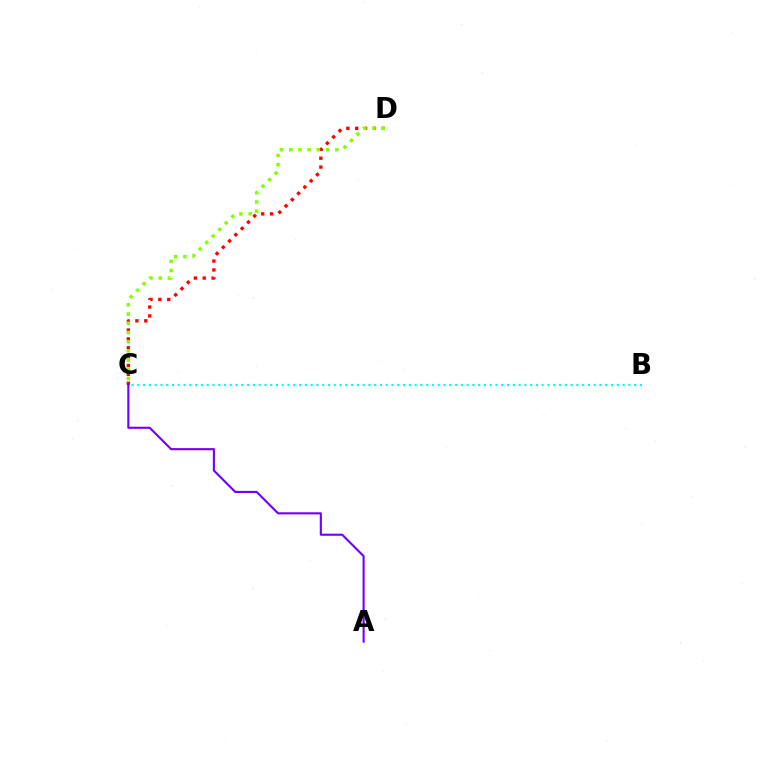{('C', 'D'): [{'color': '#ff0000', 'line_style': 'dotted', 'thickness': 2.41}, {'color': '#84ff00', 'line_style': 'dotted', 'thickness': 2.5}], ('A', 'C'): [{'color': '#7200ff', 'line_style': 'solid', 'thickness': 1.52}], ('B', 'C'): [{'color': '#00fff6', 'line_style': 'dotted', 'thickness': 1.57}]}